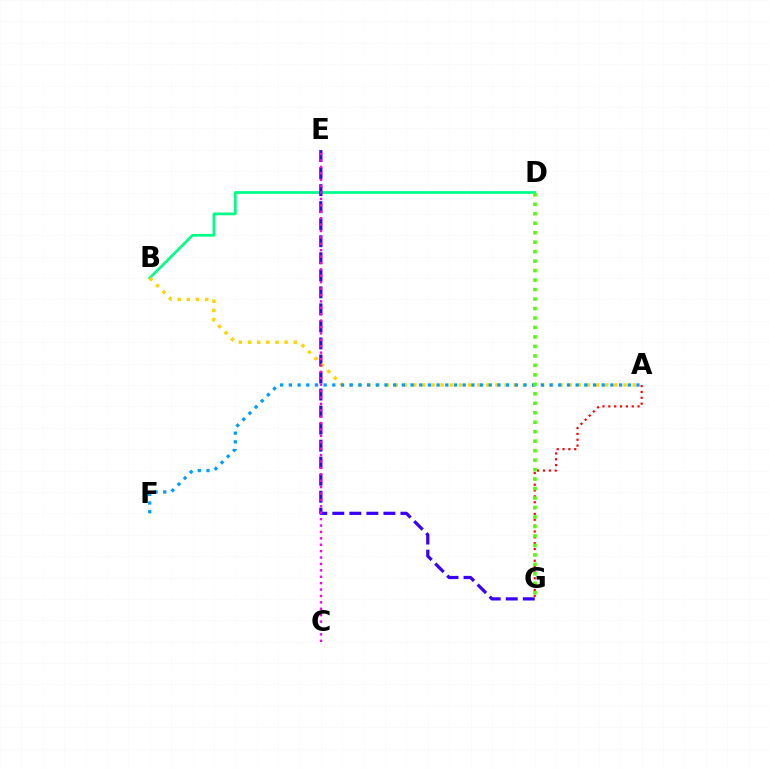{('B', 'D'): [{'color': '#00ff86', 'line_style': 'solid', 'thickness': 1.97}], ('A', 'G'): [{'color': '#ff0000', 'line_style': 'dotted', 'thickness': 1.59}], ('E', 'G'): [{'color': '#3700ff', 'line_style': 'dashed', 'thickness': 2.31}], ('A', 'B'): [{'color': '#ffd500', 'line_style': 'dotted', 'thickness': 2.48}], ('C', 'E'): [{'color': '#ff00ed', 'line_style': 'dotted', 'thickness': 1.74}], ('A', 'F'): [{'color': '#009eff', 'line_style': 'dotted', 'thickness': 2.36}], ('D', 'G'): [{'color': '#4fff00', 'line_style': 'dotted', 'thickness': 2.57}]}